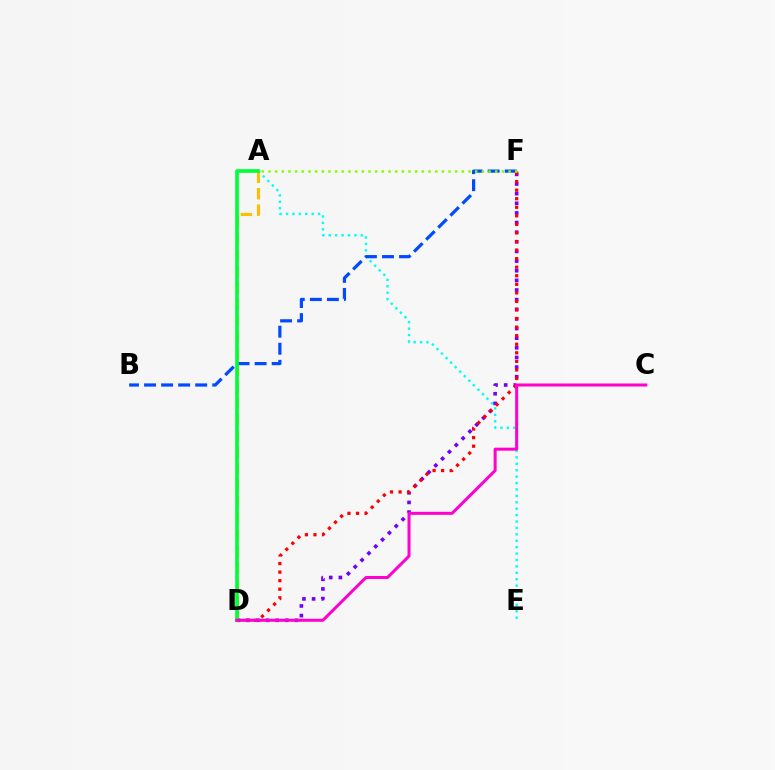{('A', 'E'): [{'color': '#00fff6', 'line_style': 'dotted', 'thickness': 1.74}], ('A', 'D'): [{'color': '#ffbd00', 'line_style': 'dashed', 'thickness': 2.24}, {'color': '#00ff39', 'line_style': 'solid', 'thickness': 2.64}], ('B', 'F'): [{'color': '#004bff', 'line_style': 'dashed', 'thickness': 2.32}], ('D', 'F'): [{'color': '#7200ff', 'line_style': 'dotted', 'thickness': 2.62}, {'color': '#ff0000', 'line_style': 'dotted', 'thickness': 2.33}], ('A', 'F'): [{'color': '#84ff00', 'line_style': 'dotted', 'thickness': 1.81}], ('C', 'D'): [{'color': '#ff00cf', 'line_style': 'solid', 'thickness': 2.17}]}